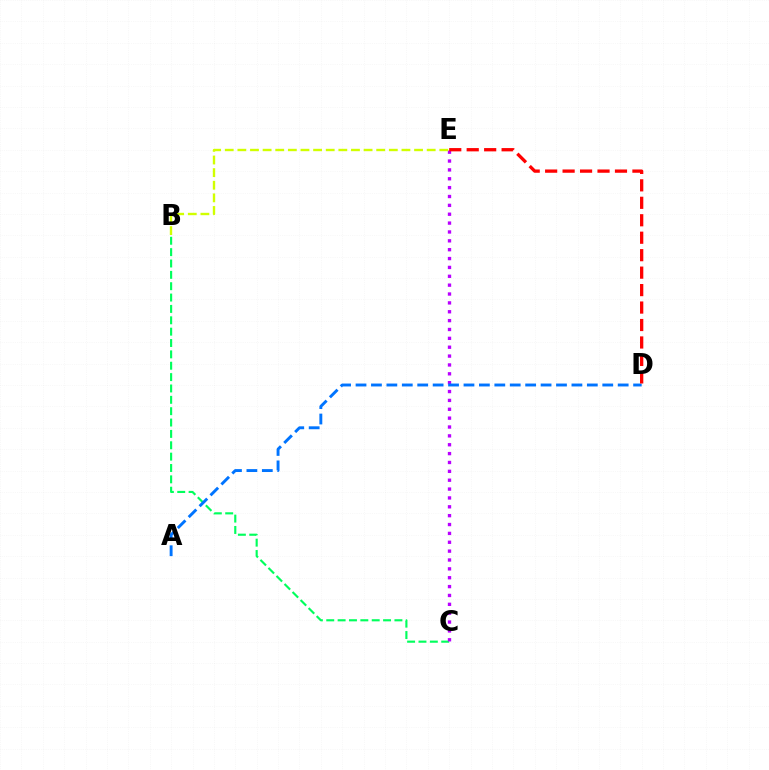{('B', 'C'): [{'color': '#00ff5c', 'line_style': 'dashed', 'thickness': 1.54}], ('C', 'E'): [{'color': '#b900ff', 'line_style': 'dotted', 'thickness': 2.41}], ('A', 'D'): [{'color': '#0074ff', 'line_style': 'dashed', 'thickness': 2.09}], ('D', 'E'): [{'color': '#ff0000', 'line_style': 'dashed', 'thickness': 2.37}], ('B', 'E'): [{'color': '#d1ff00', 'line_style': 'dashed', 'thickness': 1.71}]}